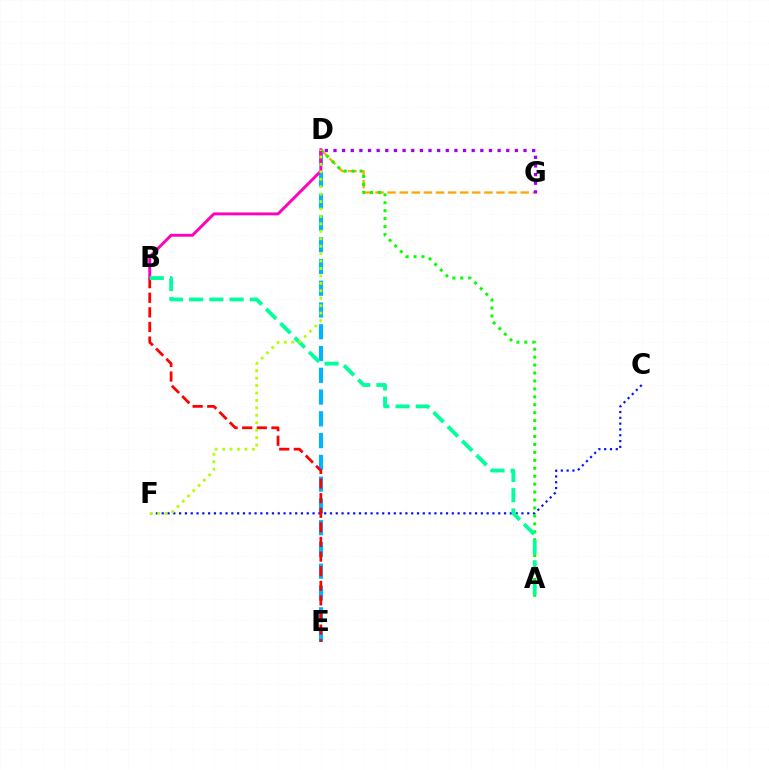{('D', 'G'): [{'color': '#ffa500', 'line_style': 'dashed', 'thickness': 1.64}, {'color': '#9b00ff', 'line_style': 'dotted', 'thickness': 2.35}], ('D', 'E'): [{'color': '#00b5ff', 'line_style': 'dashed', 'thickness': 2.96}], ('C', 'F'): [{'color': '#0010ff', 'line_style': 'dotted', 'thickness': 1.58}], ('B', 'E'): [{'color': '#ff0000', 'line_style': 'dashed', 'thickness': 1.98}], ('A', 'D'): [{'color': '#08ff00', 'line_style': 'dotted', 'thickness': 2.16}], ('B', 'D'): [{'color': '#ff00bd', 'line_style': 'solid', 'thickness': 2.1}], ('A', 'B'): [{'color': '#00ff9d', 'line_style': 'dashed', 'thickness': 2.75}], ('D', 'F'): [{'color': '#b3ff00', 'line_style': 'dotted', 'thickness': 2.02}]}